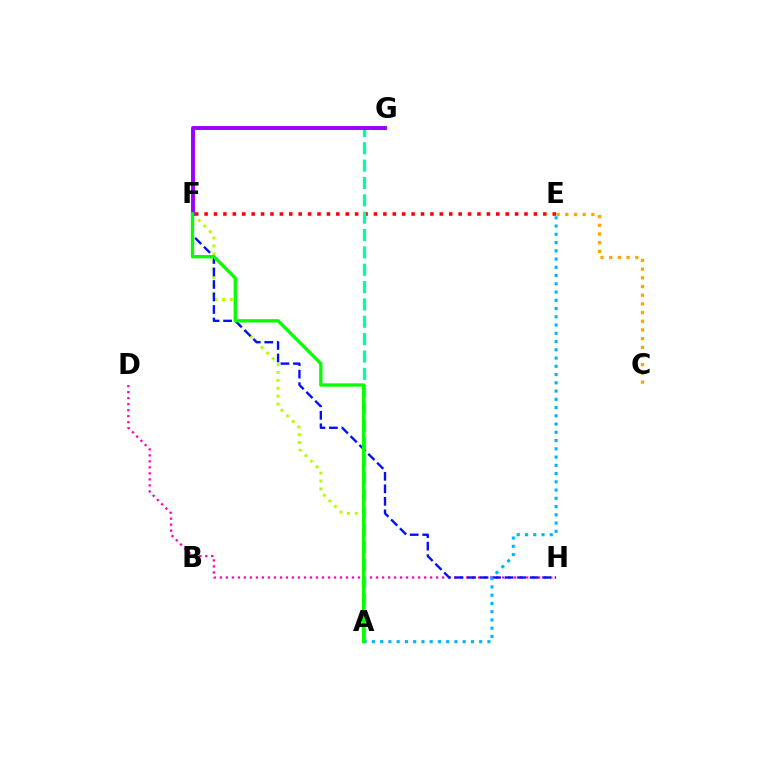{('A', 'F'): [{'color': '#b3ff00', 'line_style': 'dotted', 'thickness': 2.14}, {'color': '#08ff00', 'line_style': 'solid', 'thickness': 2.4}], ('D', 'H'): [{'color': '#ff00bd', 'line_style': 'dotted', 'thickness': 1.63}], ('F', 'H'): [{'color': '#0010ff', 'line_style': 'dashed', 'thickness': 1.7}], ('E', 'F'): [{'color': '#ff0000', 'line_style': 'dotted', 'thickness': 2.56}], ('A', 'E'): [{'color': '#00b5ff', 'line_style': 'dotted', 'thickness': 2.24}], ('A', 'G'): [{'color': '#00ff9d', 'line_style': 'dashed', 'thickness': 2.36}], ('F', 'G'): [{'color': '#9b00ff', 'line_style': 'solid', 'thickness': 2.82}], ('C', 'E'): [{'color': '#ffa500', 'line_style': 'dotted', 'thickness': 2.36}]}